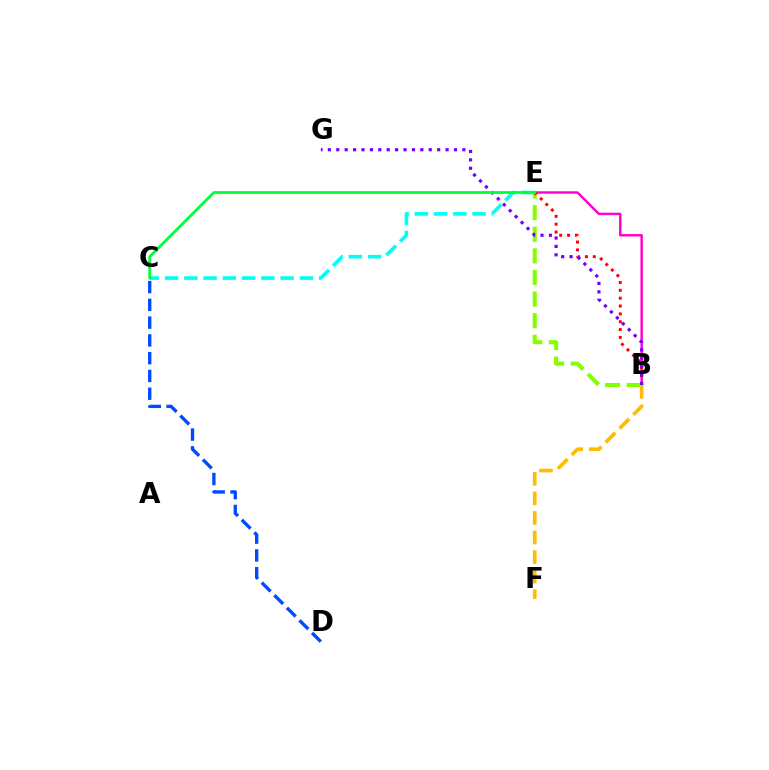{('C', 'E'): [{'color': '#00fff6', 'line_style': 'dashed', 'thickness': 2.62}, {'color': '#00ff39', 'line_style': 'solid', 'thickness': 2.03}], ('B', 'E'): [{'color': '#ff00cf', 'line_style': 'solid', 'thickness': 1.75}, {'color': '#84ff00', 'line_style': 'dashed', 'thickness': 2.93}, {'color': '#ff0000', 'line_style': 'dotted', 'thickness': 2.13}], ('B', 'F'): [{'color': '#ffbd00', 'line_style': 'dashed', 'thickness': 2.66}], ('C', 'D'): [{'color': '#004bff', 'line_style': 'dashed', 'thickness': 2.41}], ('B', 'G'): [{'color': '#7200ff', 'line_style': 'dotted', 'thickness': 2.28}]}